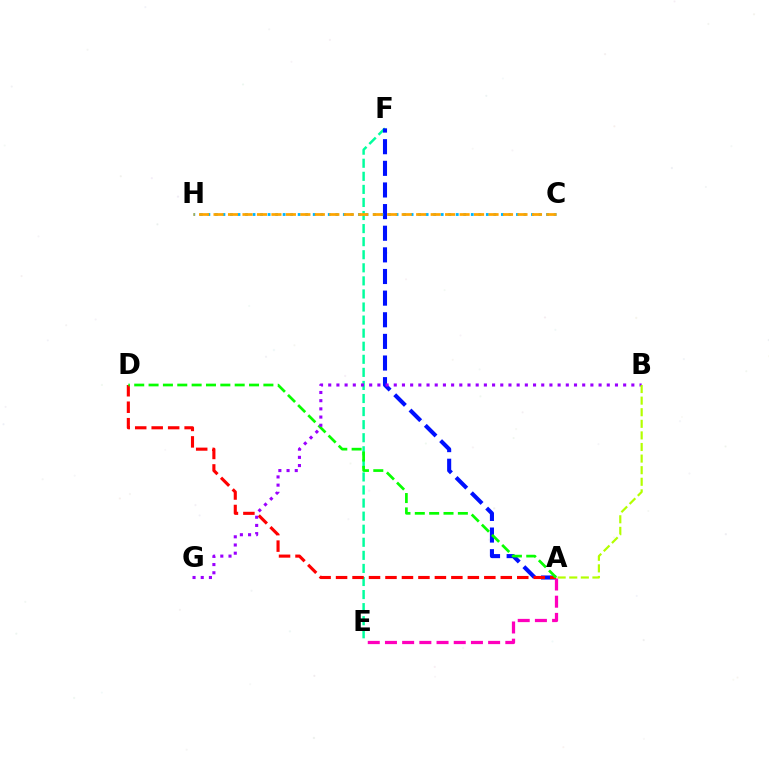{('E', 'F'): [{'color': '#00ff9d', 'line_style': 'dashed', 'thickness': 1.78}], ('A', 'F'): [{'color': '#0010ff', 'line_style': 'dashed', 'thickness': 2.94}], ('A', 'E'): [{'color': '#ff00bd', 'line_style': 'dashed', 'thickness': 2.34}], ('C', 'H'): [{'color': '#00b5ff', 'line_style': 'dotted', 'thickness': 2.04}, {'color': '#ffa500', 'line_style': 'dashed', 'thickness': 1.97}], ('A', 'D'): [{'color': '#ff0000', 'line_style': 'dashed', 'thickness': 2.24}, {'color': '#08ff00', 'line_style': 'dashed', 'thickness': 1.95}], ('B', 'G'): [{'color': '#9b00ff', 'line_style': 'dotted', 'thickness': 2.23}], ('A', 'B'): [{'color': '#b3ff00', 'line_style': 'dashed', 'thickness': 1.57}]}